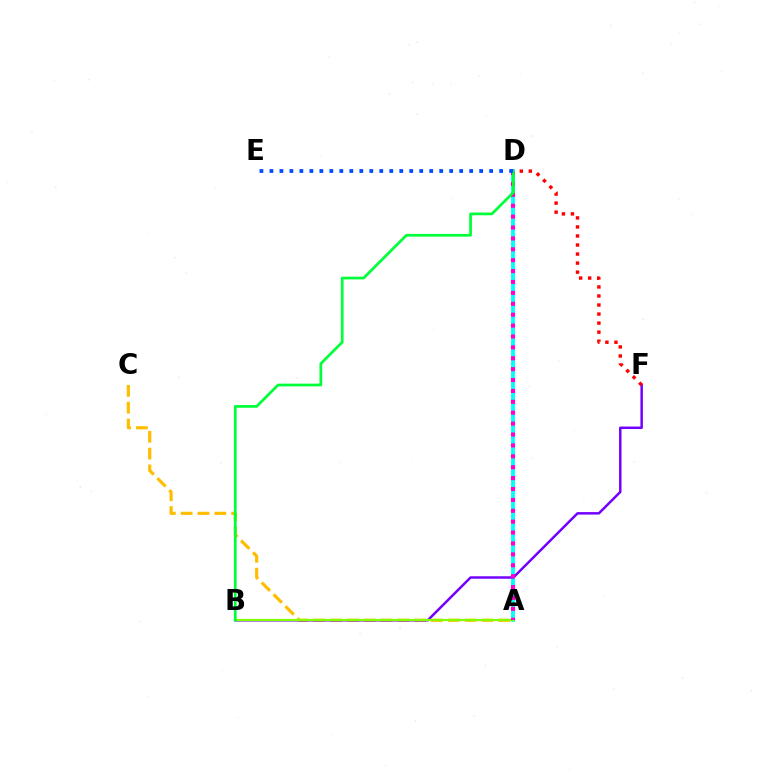{('A', 'C'): [{'color': '#ffbd00', 'line_style': 'dashed', 'thickness': 2.29}], ('A', 'D'): [{'color': '#00fff6', 'line_style': 'solid', 'thickness': 2.76}, {'color': '#ff00cf', 'line_style': 'dotted', 'thickness': 2.96}], ('B', 'F'): [{'color': '#7200ff', 'line_style': 'solid', 'thickness': 1.78}], ('A', 'B'): [{'color': '#84ff00', 'line_style': 'solid', 'thickness': 1.59}], ('D', 'F'): [{'color': '#ff0000', 'line_style': 'dotted', 'thickness': 2.46}], ('B', 'D'): [{'color': '#00ff39', 'line_style': 'solid', 'thickness': 1.96}], ('D', 'E'): [{'color': '#004bff', 'line_style': 'dotted', 'thickness': 2.71}]}